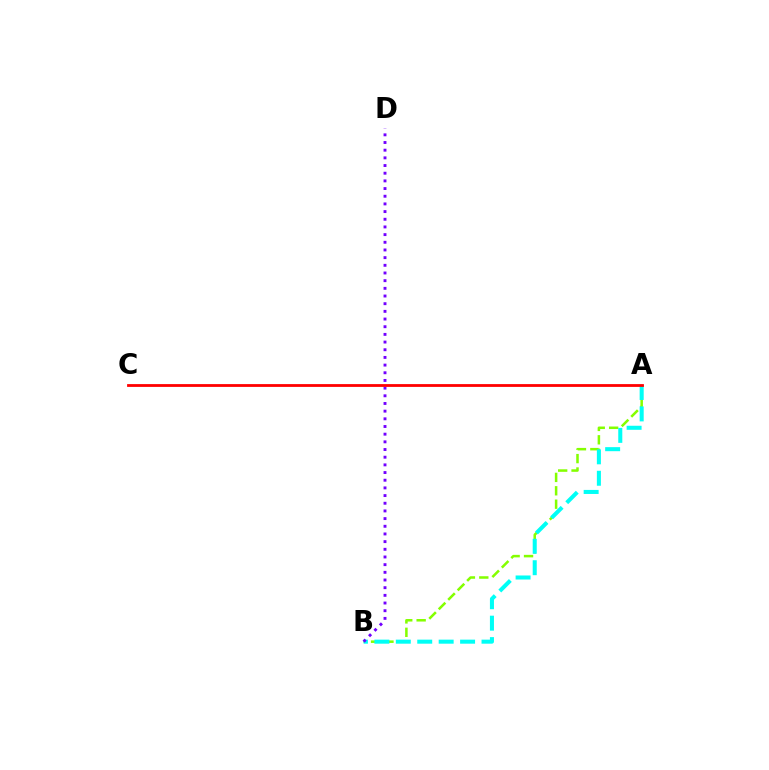{('A', 'B'): [{'color': '#84ff00', 'line_style': 'dashed', 'thickness': 1.82}, {'color': '#00fff6', 'line_style': 'dashed', 'thickness': 2.91}], ('B', 'D'): [{'color': '#7200ff', 'line_style': 'dotted', 'thickness': 2.09}], ('A', 'C'): [{'color': '#ff0000', 'line_style': 'solid', 'thickness': 2.02}]}